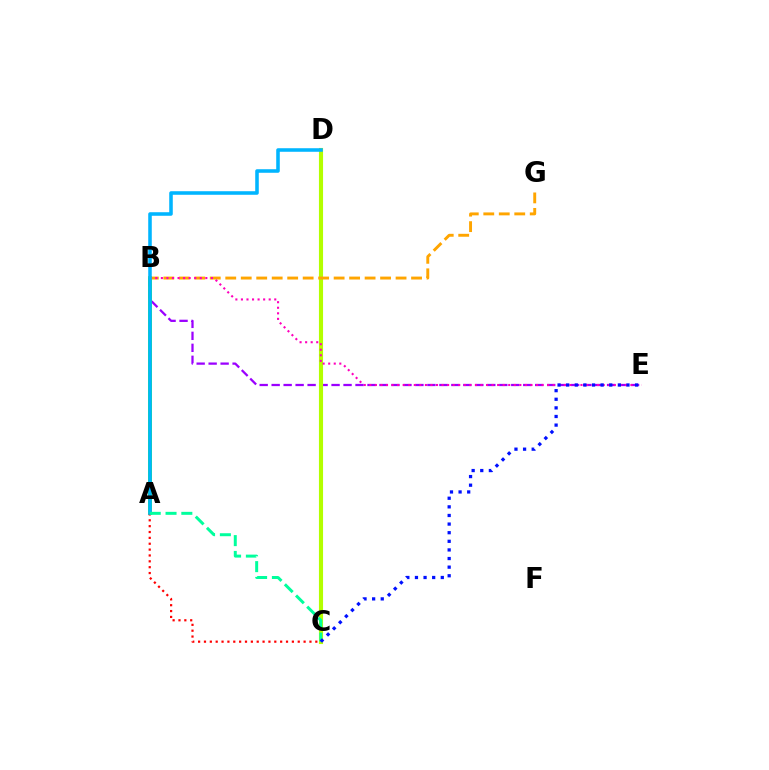{('B', 'E'): [{'color': '#9b00ff', 'line_style': 'dashed', 'thickness': 1.63}, {'color': '#ff00bd', 'line_style': 'dotted', 'thickness': 1.51}], ('C', 'D'): [{'color': '#b3ff00', 'line_style': 'solid', 'thickness': 2.96}], ('A', 'B'): [{'color': '#08ff00', 'line_style': 'solid', 'thickness': 2.62}], ('A', 'C'): [{'color': '#ff0000', 'line_style': 'dotted', 'thickness': 1.59}, {'color': '#00ff9d', 'line_style': 'dashed', 'thickness': 2.15}], ('B', 'G'): [{'color': '#ffa500', 'line_style': 'dashed', 'thickness': 2.1}], ('A', 'D'): [{'color': '#00b5ff', 'line_style': 'solid', 'thickness': 2.56}], ('C', 'E'): [{'color': '#0010ff', 'line_style': 'dotted', 'thickness': 2.34}]}